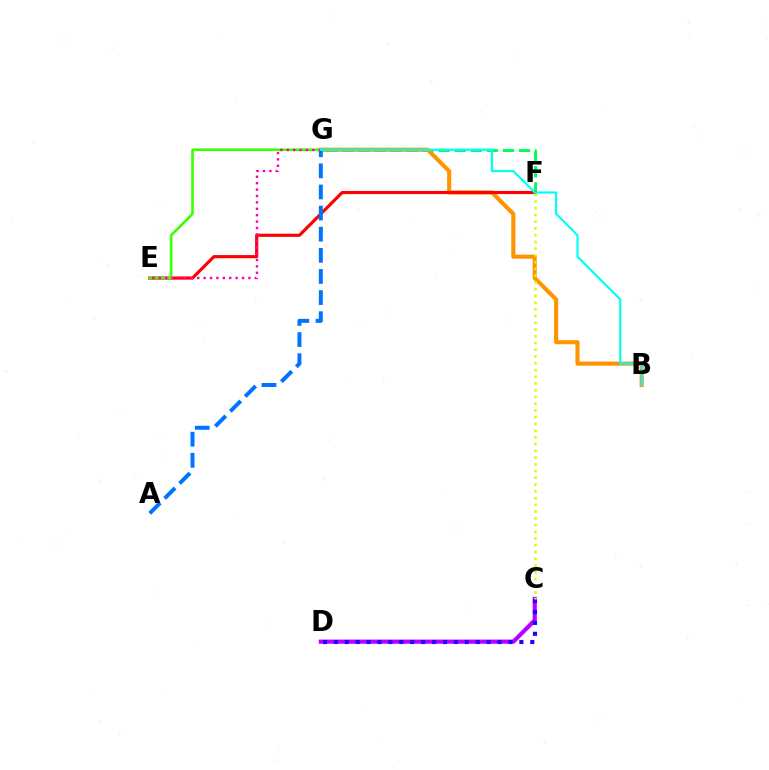{('F', 'G'): [{'color': '#00ff5c', 'line_style': 'dashed', 'thickness': 2.19}], ('B', 'G'): [{'color': '#ff9400', 'line_style': 'solid', 'thickness': 2.95}, {'color': '#00fff6', 'line_style': 'solid', 'thickness': 1.56}], ('E', 'F'): [{'color': '#ff0000', 'line_style': 'solid', 'thickness': 2.26}], ('A', 'G'): [{'color': '#0074ff', 'line_style': 'dashed', 'thickness': 2.87}], ('E', 'G'): [{'color': '#3dff00', 'line_style': 'solid', 'thickness': 1.89}, {'color': '#ff00ac', 'line_style': 'dotted', 'thickness': 1.74}], ('C', 'D'): [{'color': '#b900ff', 'line_style': 'solid', 'thickness': 2.99}, {'color': '#2500ff', 'line_style': 'dotted', 'thickness': 2.96}], ('C', 'F'): [{'color': '#d1ff00', 'line_style': 'dotted', 'thickness': 1.83}]}